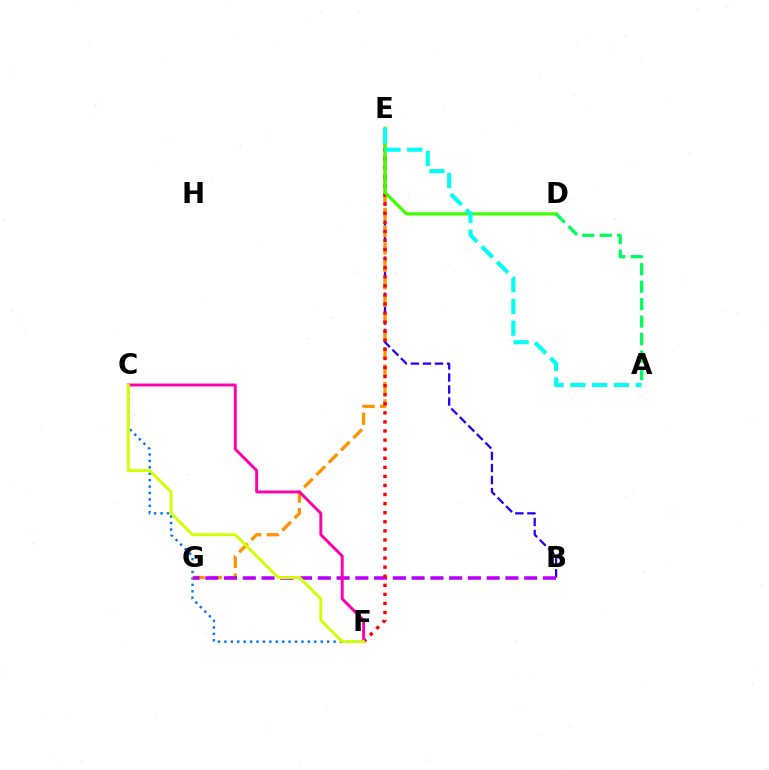{('B', 'E'): [{'color': '#2500ff', 'line_style': 'dashed', 'thickness': 1.63}], ('C', 'F'): [{'color': '#0074ff', 'line_style': 'dotted', 'thickness': 1.75}, {'color': '#ff00ac', 'line_style': 'solid', 'thickness': 2.11}, {'color': '#d1ff00', 'line_style': 'solid', 'thickness': 2.08}], ('E', 'G'): [{'color': '#ff9400', 'line_style': 'dashed', 'thickness': 2.36}], ('B', 'G'): [{'color': '#b900ff', 'line_style': 'dashed', 'thickness': 2.55}], ('E', 'F'): [{'color': '#ff0000', 'line_style': 'dotted', 'thickness': 2.47}], ('D', 'E'): [{'color': '#3dff00', 'line_style': 'solid', 'thickness': 2.31}], ('A', 'E'): [{'color': '#00fff6', 'line_style': 'dashed', 'thickness': 2.96}], ('A', 'D'): [{'color': '#00ff5c', 'line_style': 'dashed', 'thickness': 2.37}]}